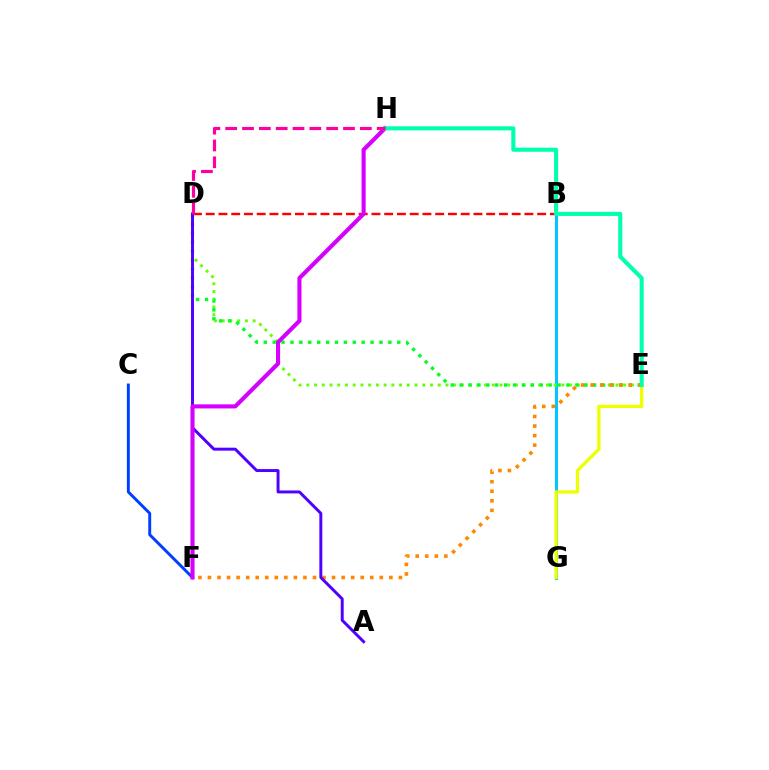{('B', 'G'): [{'color': '#00c7ff', 'line_style': 'solid', 'thickness': 2.2}], ('C', 'F'): [{'color': '#003fff', 'line_style': 'solid', 'thickness': 2.11}], ('D', 'E'): [{'color': '#66ff00', 'line_style': 'dotted', 'thickness': 2.1}, {'color': '#00ff27', 'line_style': 'dotted', 'thickness': 2.42}], ('E', 'F'): [{'color': '#ff8800', 'line_style': 'dotted', 'thickness': 2.59}], ('E', 'G'): [{'color': '#eeff00', 'line_style': 'solid', 'thickness': 2.37}], ('B', 'D'): [{'color': '#ff0000', 'line_style': 'dashed', 'thickness': 1.73}], ('A', 'D'): [{'color': '#4f00ff', 'line_style': 'solid', 'thickness': 2.12}], ('F', 'H'): [{'color': '#d600ff', 'line_style': 'solid', 'thickness': 2.95}], ('E', 'H'): [{'color': '#00ffaf', 'line_style': 'solid', 'thickness': 2.94}], ('D', 'H'): [{'color': '#ff00a0', 'line_style': 'dashed', 'thickness': 2.29}]}